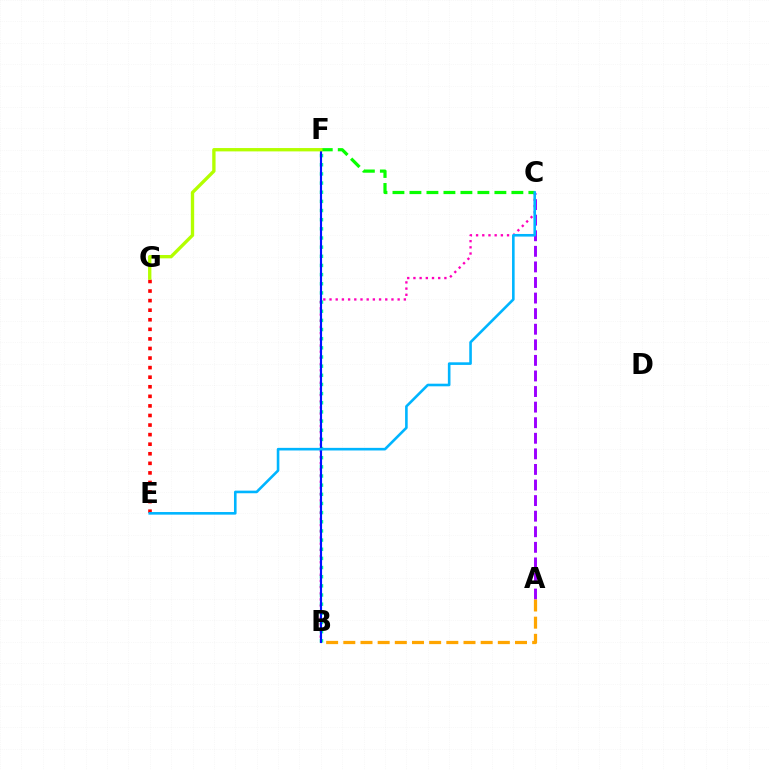{('E', 'G'): [{'color': '#ff0000', 'line_style': 'dotted', 'thickness': 2.6}], ('B', 'F'): [{'color': '#00ff9d', 'line_style': 'dotted', 'thickness': 2.49}, {'color': '#0010ff', 'line_style': 'solid', 'thickness': 1.55}], ('A', 'C'): [{'color': '#9b00ff', 'line_style': 'dashed', 'thickness': 2.12}], ('B', 'C'): [{'color': '#ff00bd', 'line_style': 'dotted', 'thickness': 1.68}], ('C', 'F'): [{'color': '#08ff00', 'line_style': 'dashed', 'thickness': 2.31}], ('A', 'B'): [{'color': '#ffa500', 'line_style': 'dashed', 'thickness': 2.33}], ('C', 'E'): [{'color': '#00b5ff', 'line_style': 'solid', 'thickness': 1.88}], ('F', 'G'): [{'color': '#b3ff00', 'line_style': 'solid', 'thickness': 2.41}]}